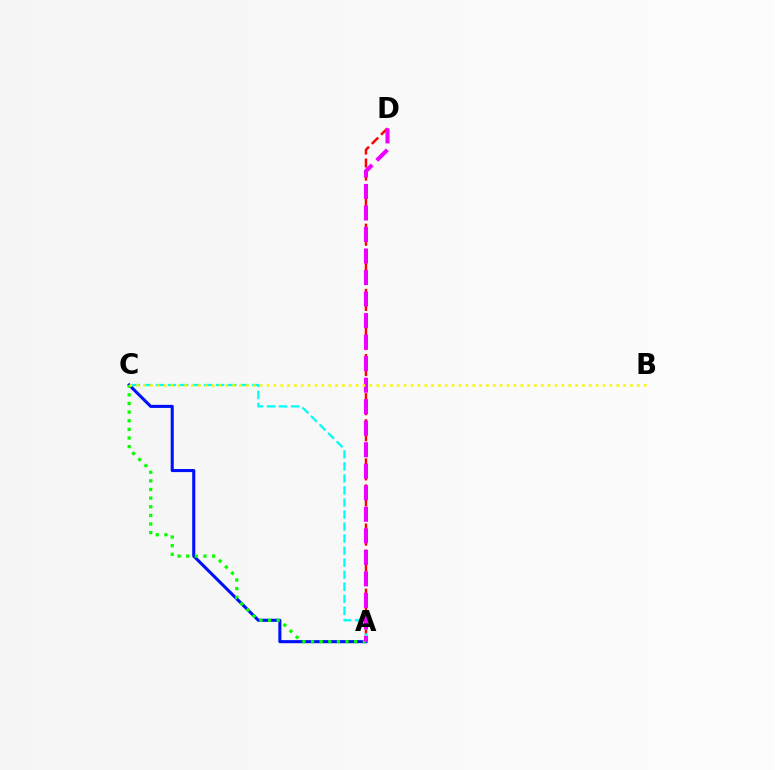{('A', 'C'): [{'color': '#0010ff', 'line_style': 'solid', 'thickness': 2.21}, {'color': '#08ff00', 'line_style': 'dotted', 'thickness': 2.35}, {'color': '#00fff6', 'line_style': 'dashed', 'thickness': 1.64}], ('A', 'D'): [{'color': '#ff0000', 'line_style': 'dashed', 'thickness': 1.77}, {'color': '#ee00ff', 'line_style': 'dashed', 'thickness': 2.92}], ('B', 'C'): [{'color': '#fcf500', 'line_style': 'dotted', 'thickness': 1.86}]}